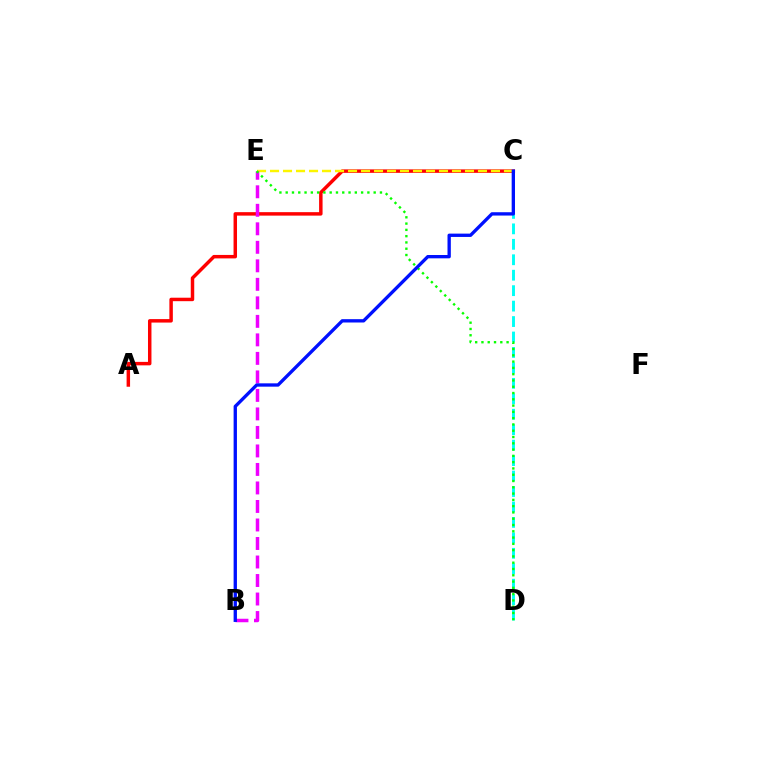{('A', 'C'): [{'color': '#ff0000', 'line_style': 'solid', 'thickness': 2.5}], ('C', 'D'): [{'color': '#00fff6', 'line_style': 'dashed', 'thickness': 2.1}], ('C', 'E'): [{'color': '#fcf500', 'line_style': 'dashed', 'thickness': 1.77}], ('B', 'E'): [{'color': '#ee00ff', 'line_style': 'dashed', 'thickness': 2.51}], ('D', 'E'): [{'color': '#08ff00', 'line_style': 'dotted', 'thickness': 1.71}], ('B', 'C'): [{'color': '#0010ff', 'line_style': 'solid', 'thickness': 2.4}]}